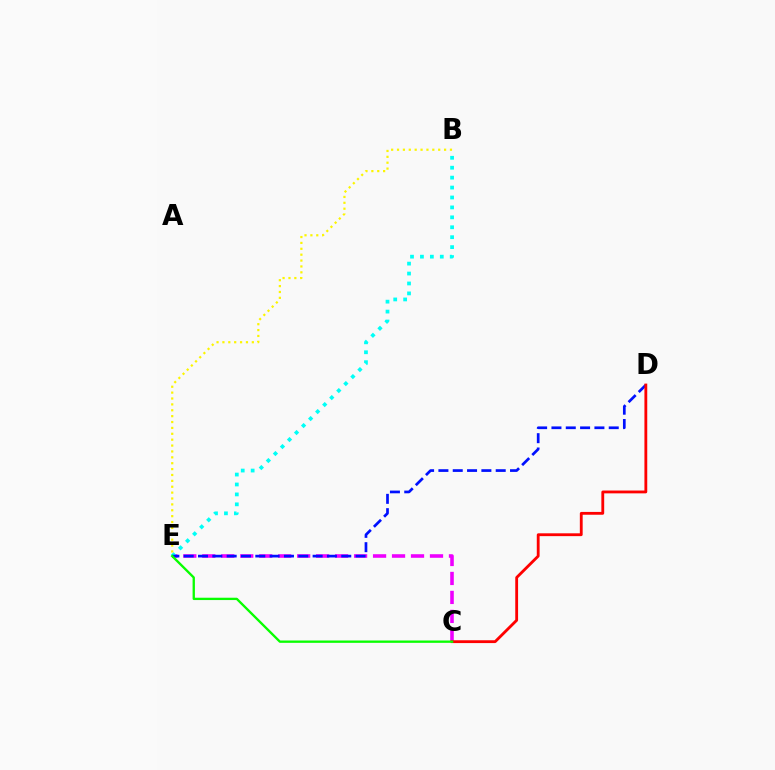{('C', 'E'): [{'color': '#ee00ff', 'line_style': 'dashed', 'thickness': 2.58}, {'color': '#08ff00', 'line_style': 'solid', 'thickness': 1.68}], ('B', 'E'): [{'color': '#00fff6', 'line_style': 'dotted', 'thickness': 2.7}, {'color': '#fcf500', 'line_style': 'dotted', 'thickness': 1.6}], ('D', 'E'): [{'color': '#0010ff', 'line_style': 'dashed', 'thickness': 1.95}], ('C', 'D'): [{'color': '#ff0000', 'line_style': 'solid', 'thickness': 2.03}]}